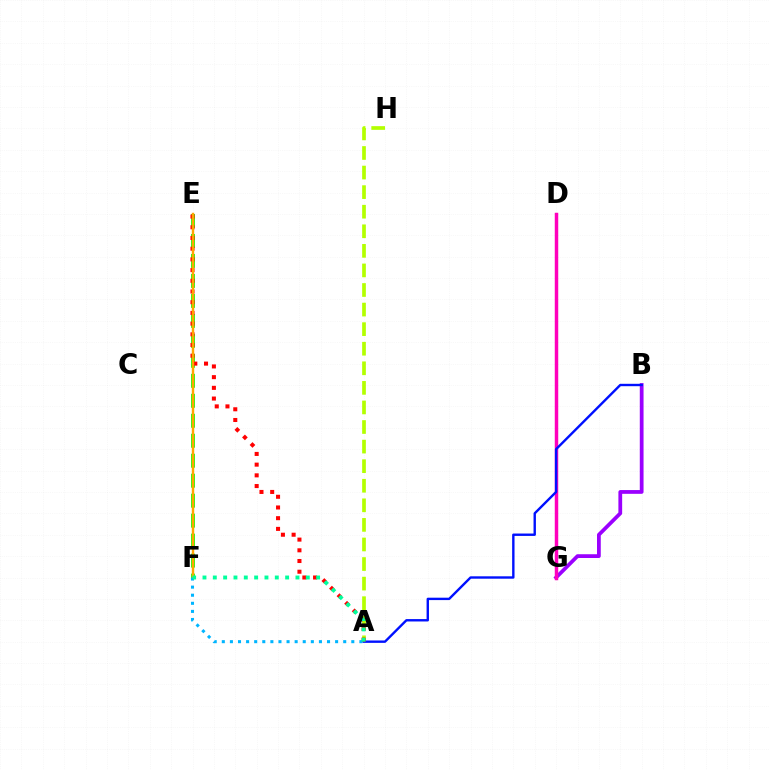{('B', 'G'): [{'color': '#9b00ff', 'line_style': 'solid', 'thickness': 2.71}], ('A', 'H'): [{'color': '#b3ff00', 'line_style': 'dashed', 'thickness': 2.66}], ('D', 'G'): [{'color': '#ff00bd', 'line_style': 'solid', 'thickness': 2.49}], ('A', 'B'): [{'color': '#0010ff', 'line_style': 'solid', 'thickness': 1.72}], ('E', 'F'): [{'color': '#08ff00', 'line_style': 'dashed', 'thickness': 2.71}, {'color': '#ffa500', 'line_style': 'solid', 'thickness': 1.74}], ('A', 'E'): [{'color': '#ff0000', 'line_style': 'dotted', 'thickness': 2.91}], ('A', 'F'): [{'color': '#00b5ff', 'line_style': 'dotted', 'thickness': 2.2}, {'color': '#00ff9d', 'line_style': 'dotted', 'thickness': 2.81}]}